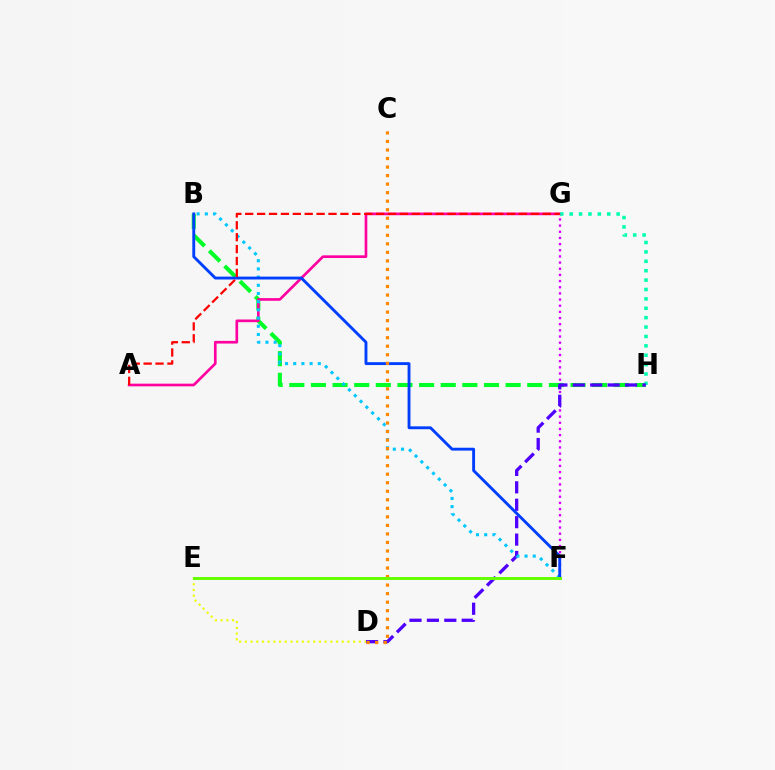{('B', 'H'): [{'color': '#00ff27', 'line_style': 'dashed', 'thickness': 2.94}], ('A', 'G'): [{'color': '#ff00a0', 'line_style': 'solid', 'thickness': 1.92}, {'color': '#ff0000', 'line_style': 'dashed', 'thickness': 1.62}], ('G', 'H'): [{'color': '#00ffaf', 'line_style': 'dotted', 'thickness': 2.55}], ('F', 'G'): [{'color': '#d600ff', 'line_style': 'dotted', 'thickness': 1.67}], ('D', 'E'): [{'color': '#eeff00', 'line_style': 'dotted', 'thickness': 1.55}], ('D', 'H'): [{'color': '#4f00ff', 'line_style': 'dashed', 'thickness': 2.37}], ('B', 'F'): [{'color': '#00c7ff', 'line_style': 'dotted', 'thickness': 2.23}, {'color': '#003fff', 'line_style': 'solid', 'thickness': 2.07}], ('C', 'D'): [{'color': '#ff8800', 'line_style': 'dotted', 'thickness': 2.32}], ('E', 'F'): [{'color': '#66ff00', 'line_style': 'solid', 'thickness': 2.14}]}